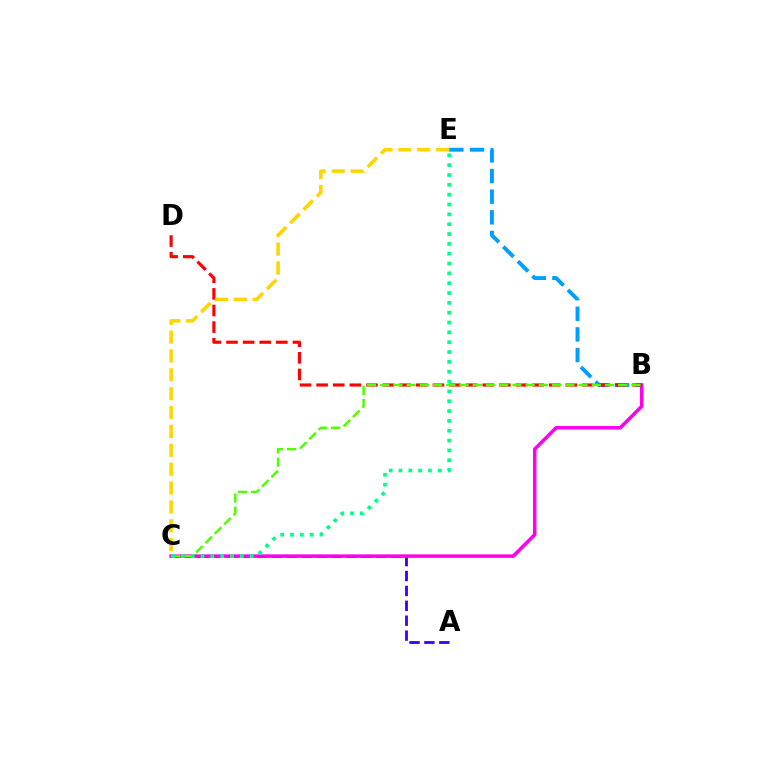{('B', 'E'): [{'color': '#009eff', 'line_style': 'dashed', 'thickness': 2.8}], ('A', 'C'): [{'color': '#3700ff', 'line_style': 'dashed', 'thickness': 2.02}], ('B', 'C'): [{'color': '#ff00ed', 'line_style': 'solid', 'thickness': 2.54}, {'color': '#4fff00', 'line_style': 'dashed', 'thickness': 1.8}], ('B', 'D'): [{'color': '#ff0000', 'line_style': 'dashed', 'thickness': 2.26}], ('C', 'E'): [{'color': '#ffd500', 'line_style': 'dashed', 'thickness': 2.56}, {'color': '#00ff86', 'line_style': 'dotted', 'thickness': 2.67}]}